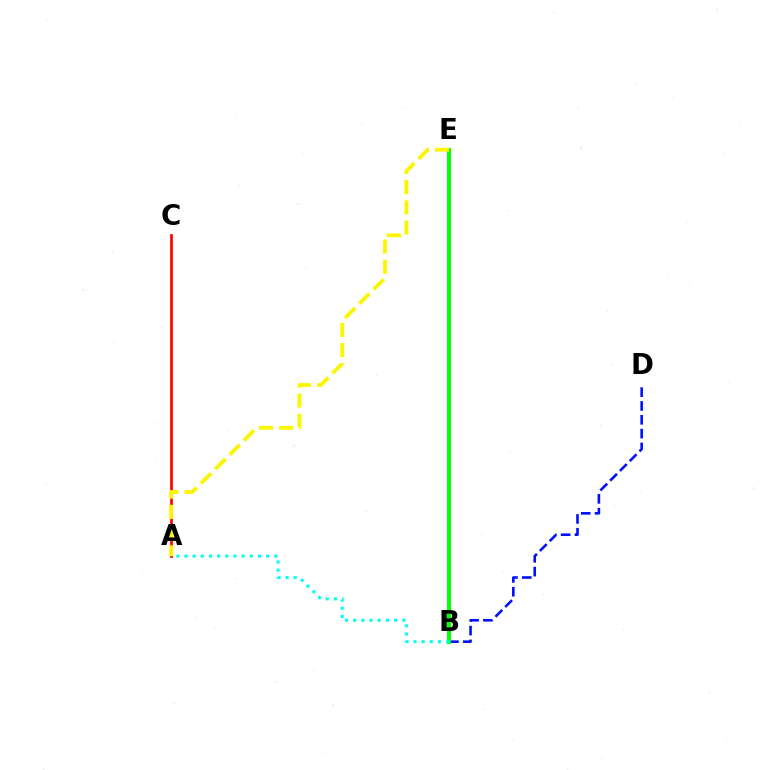{('B', 'D'): [{'color': '#0010ff', 'line_style': 'dashed', 'thickness': 1.88}], ('B', 'E'): [{'color': '#ee00ff', 'line_style': 'solid', 'thickness': 1.51}, {'color': '#08ff00', 'line_style': 'solid', 'thickness': 2.94}], ('A', 'C'): [{'color': '#ff0000', 'line_style': 'solid', 'thickness': 1.94}], ('A', 'B'): [{'color': '#00fff6', 'line_style': 'dotted', 'thickness': 2.22}], ('A', 'E'): [{'color': '#fcf500', 'line_style': 'dashed', 'thickness': 2.74}]}